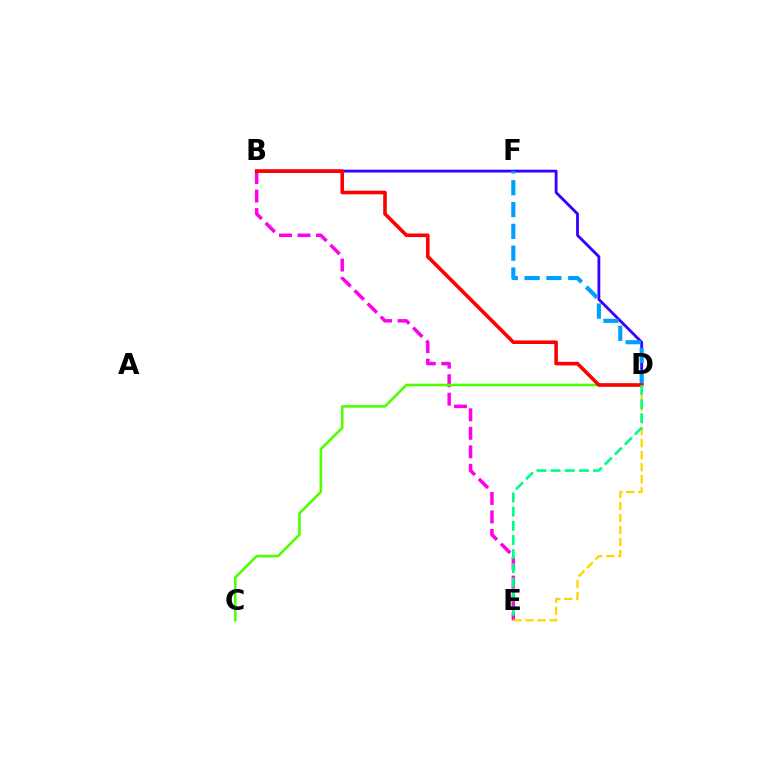{('B', 'E'): [{'color': '#ff00ed', 'line_style': 'dashed', 'thickness': 2.51}], ('B', 'D'): [{'color': '#3700ff', 'line_style': 'solid', 'thickness': 2.03}, {'color': '#ff0000', 'line_style': 'solid', 'thickness': 2.59}], ('D', 'E'): [{'color': '#ffd500', 'line_style': 'dashed', 'thickness': 1.63}, {'color': '#00ff86', 'line_style': 'dashed', 'thickness': 1.92}], ('D', 'F'): [{'color': '#009eff', 'line_style': 'dashed', 'thickness': 2.96}], ('C', 'D'): [{'color': '#4fff00', 'line_style': 'solid', 'thickness': 1.87}]}